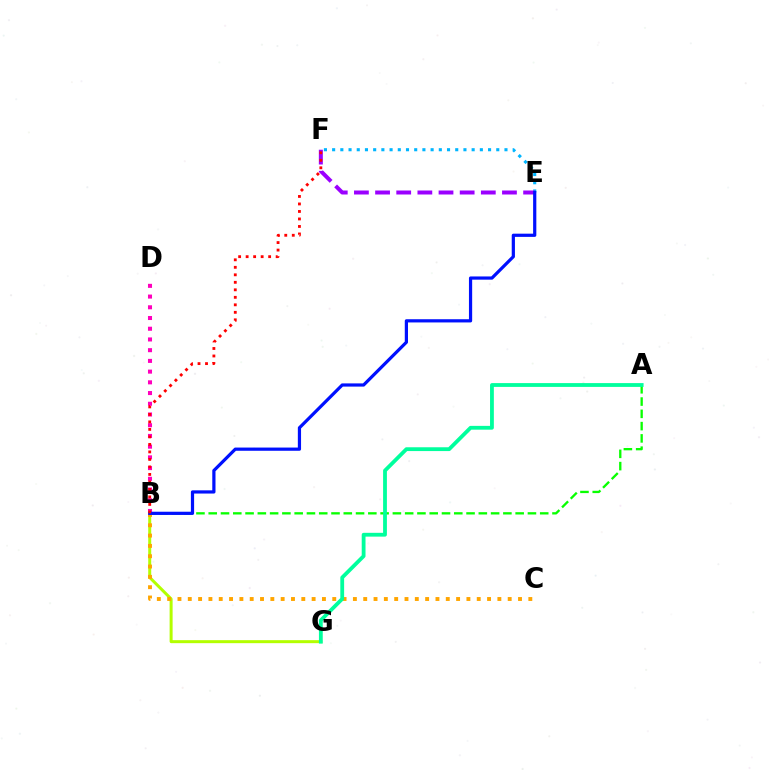{('E', 'F'): [{'color': '#00b5ff', 'line_style': 'dotted', 'thickness': 2.23}, {'color': '#9b00ff', 'line_style': 'dashed', 'thickness': 2.87}], ('B', 'D'): [{'color': '#ff00bd', 'line_style': 'dotted', 'thickness': 2.91}], ('A', 'B'): [{'color': '#08ff00', 'line_style': 'dashed', 'thickness': 1.67}], ('B', 'G'): [{'color': '#b3ff00', 'line_style': 'solid', 'thickness': 2.16}], ('B', 'C'): [{'color': '#ffa500', 'line_style': 'dotted', 'thickness': 2.8}], ('A', 'G'): [{'color': '#00ff9d', 'line_style': 'solid', 'thickness': 2.74}], ('B', 'E'): [{'color': '#0010ff', 'line_style': 'solid', 'thickness': 2.31}], ('B', 'F'): [{'color': '#ff0000', 'line_style': 'dotted', 'thickness': 2.04}]}